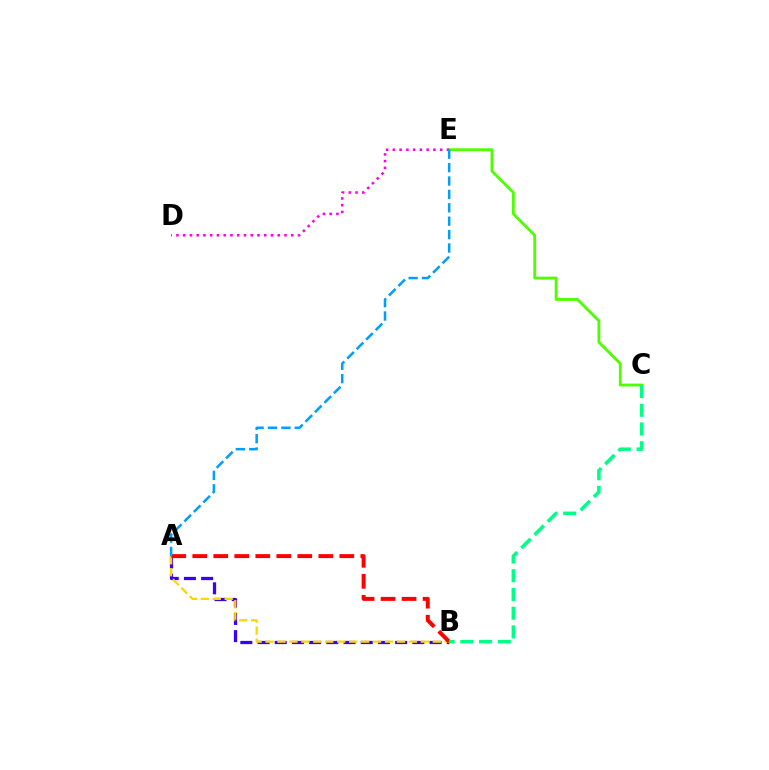{('C', 'E'): [{'color': '#4fff00', 'line_style': 'solid', 'thickness': 2.04}], ('A', 'B'): [{'color': '#3700ff', 'line_style': 'dashed', 'thickness': 2.34}, {'color': '#ffd500', 'line_style': 'dashed', 'thickness': 1.62}, {'color': '#ff0000', 'line_style': 'dashed', 'thickness': 2.85}], ('D', 'E'): [{'color': '#ff00ed', 'line_style': 'dotted', 'thickness': 1.84}], ('B', 'C'): [{'color': '#00ff86', 'line_style': 'dashed', 'thickness': 2.55}], ('A', 'E'): [{'color': '#009eff', 'line_style': 'dashed', 'thickness': 1.82}]}